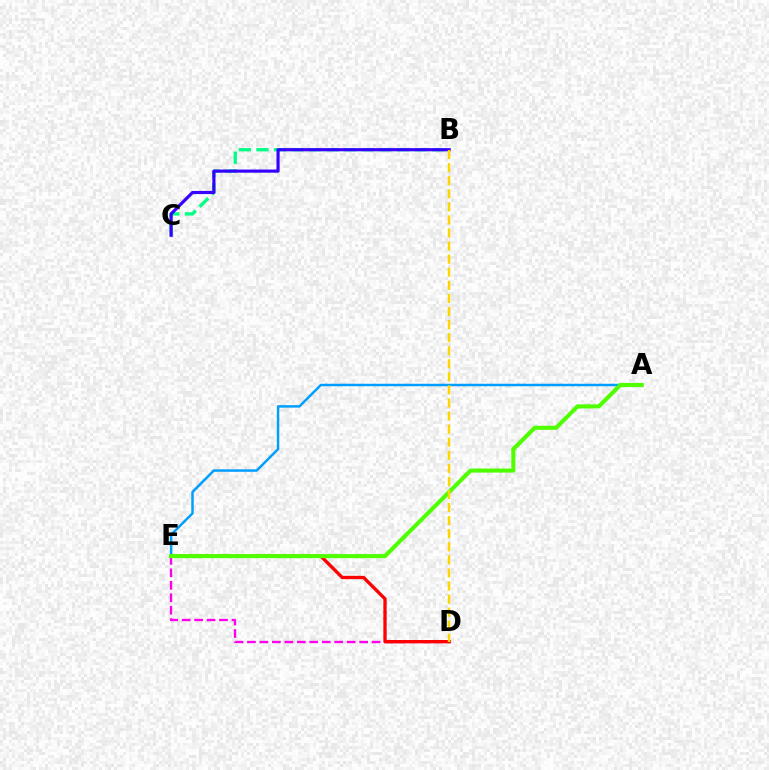{('A', 'E'): [{'color': '#009eff', 'line_style': 'solid', 'thickness': 1.79}, {'color': '#4fff00', 'line_style': 'solid', 'thickness': 2.94}], ('B', 'C'): [{'color': '#00ff86', 'line_style': 'dashed', 'thickness': 2.39}, {'color': '#3700ff', 'line_style': 'solid', 'thickness': 2.26}], ('D', 'E'): [{'color': '#ff00ed', 'line_style': 'dashed', 'thickness': 1.69}, {'color': '#ff0000', 'line_style': 'solid', 'thickness': 2.39}], ('B', 'D'): [{'color': '#ffd500', 'line_style': 'dashed', 'thickness': 1.78}]}